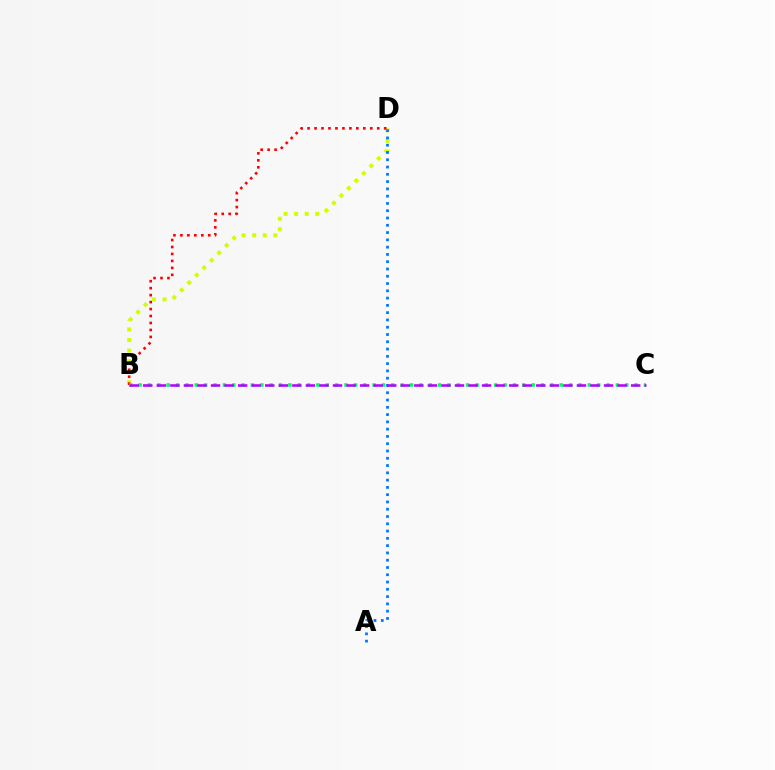{('B', 'D'): [{'color': '#d1ff00', 'line_style': 'dotted', 'thickness': 2.87}, {'color': '#ff0000', 'line_style': 'dotted', 'thickness': 1.89}], ('B', 'C'): [{'color': '#00ff5c', 'line_style': 'dotted', 'thickness': 2.54}, {'color': '#b900ff', 'line_style': 'dashed', 'thickness': 1.84}], ('A', 'D'): [{'color': '#0074ff', 'line_style': 'dotted', 'thickness': 1.98}]}